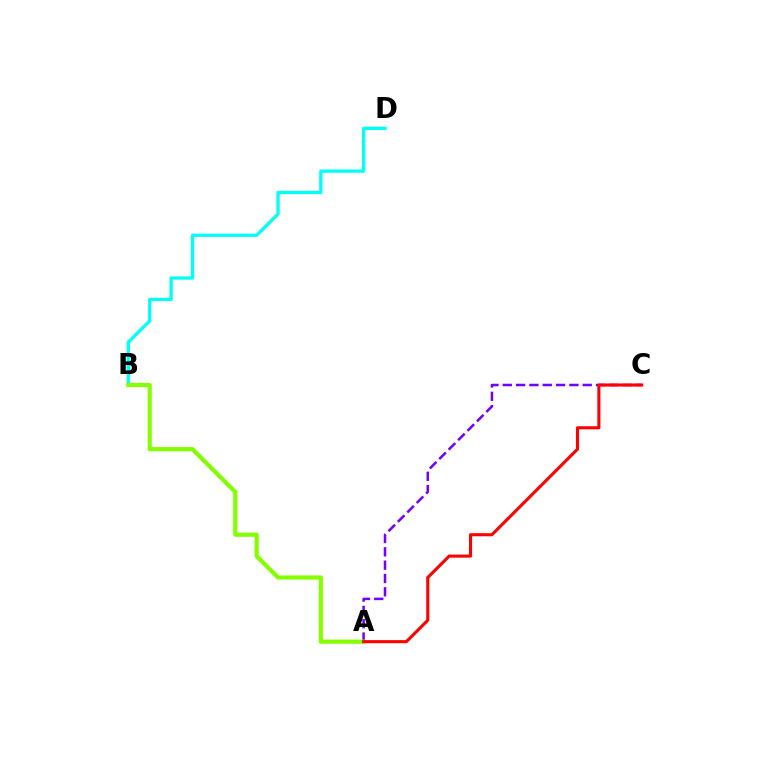{('B', 'D'): [{'color': '#00fff6', 'line_style': 'solid', 'thickness': 2.36}], ('A', 'C'): [{'color': '#7200ff', 'line_style': 'dashed', 'thickness': 1.81}, {'color': '#ff0000', 'line_style': 'solid', 'thickness': 2.22}], ('A', 'B'): [{'color': '#84ff00', 'line_style': 'solid', 'thickness': 2.99}]}